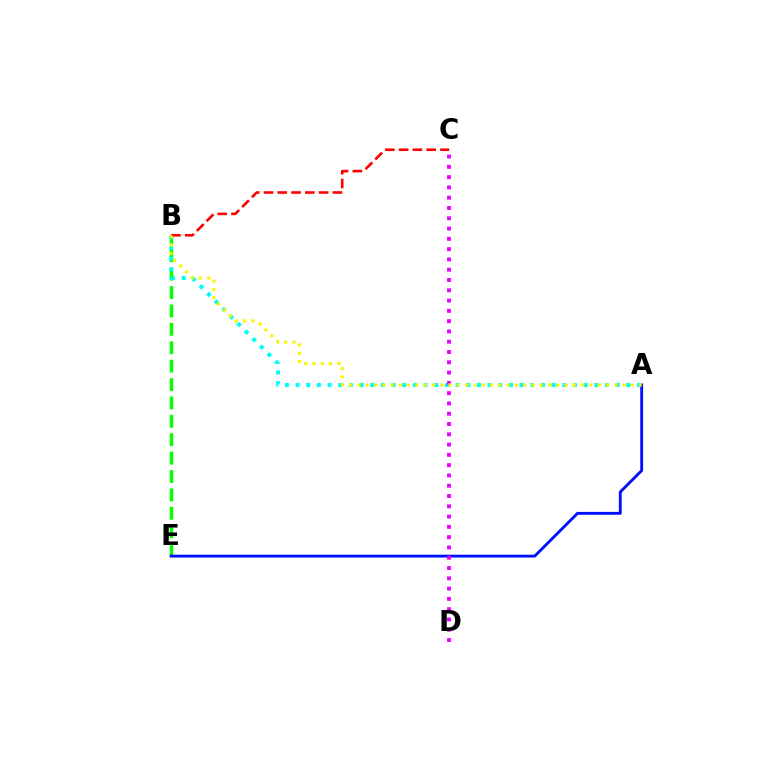{('B', 'E'): [{'color': '#08ff00', 'line_style': 'dashed', 'thickness': 2.5}], ('A', 'E'): [{'color': '#0010ff', 'line_style': 'solid', 'thickness': 2.06}], ('A', 'B'): [{'color': '#00fff6', 'line_style': 'dotted', 'thickness': 2.9}, {'color': '#fcf500', 'line_style': 'dotted', 'thickness': 2.25}], ('C', 'D'): [{'color': '#ee00ff', 'line_style': 'dotted', 'thickness': 2.8}], ('B', 'C'): [{'color': '#ff0000', 'line_style': 'dashed', 'thickness': 1.87}]}